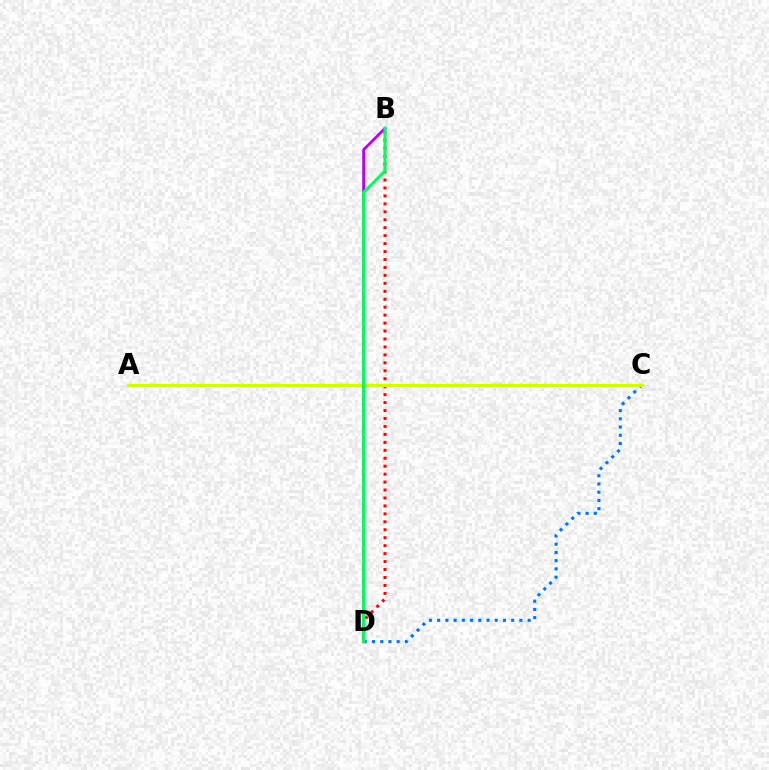{('C', 'D'): [{'color': '#0074ff', 'line_style': 'dotted', 'thickness': 2.24}], ('B', 'D'): [{'color': '#ff0000', 'line_style': 'dotted', 'thickness': 2.16}, {'color': '#b900ff', 'line_style': 'solid', 'thickness': 2.03}, {'color': '#00ff5c', 'line_style': 'solid', 'thickness': 2.21}], ('A', 'C'): [{'color': '#d1ff00', 'line_style': 'solid', 'thickness': 2.29}]}